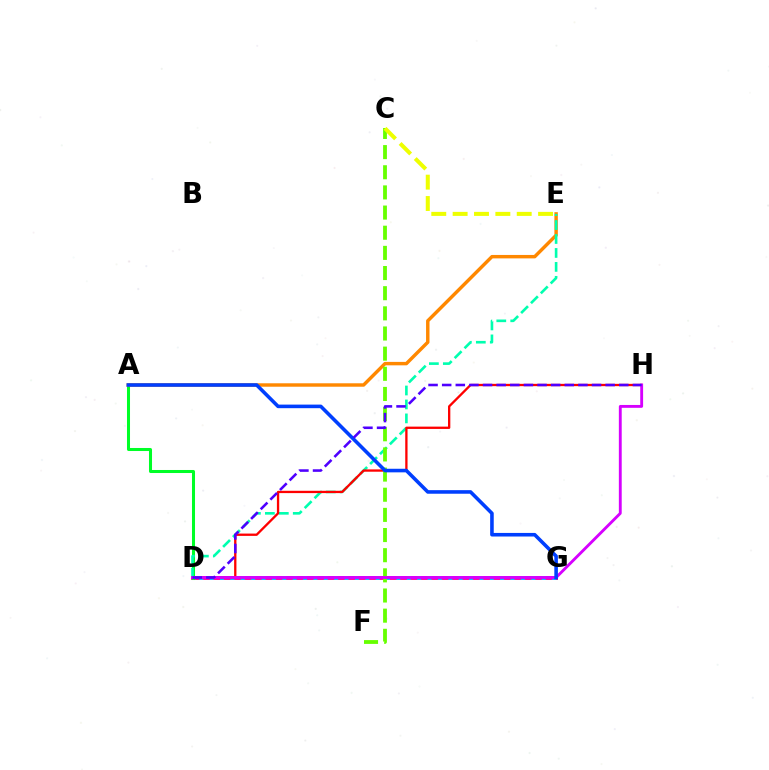{('D', 'G'): [{'color': '#ff00a0', 'line_style': 'solid', 'thickness': 2.82}, {'color': '#00c7ff', 'line_style': 'dotted', 'thickness': 2.82}], ('A', 'D'): [{'color': '#00ff27', 'line_style': 'solid', 'thickness': 2.18}], ('A', 'E'): [{'color': '#ff8800', 'line_style': 'solid', 'thickness': 2.47}], ('D', 'E'): [{'color': '#00ffaf', 'line_style': 'dashed', 'thickness': 1.9}], ('D', 'H'): [{'color': '#ff0000', 'line_style': 'solid', 'thickness': 1.66}, {'color': '#d600ff', 'line_style': 'solid', 'thickness': 2.06}, {'color': '#4f00ff', 'line_style': 'dashed', 'thickness': 1.85}], ('C', 'F'): [{'color': '#66ff00', 'line_style': 'dashed', 'thickness': 2.74}], ('C', 'E'): [{'color': '#eeff00', 'line_style': 'dashed', 'thickness': 2.9}], ('A', 'G'): [{'color': '#003fff', 'line_style': 'solid', 'thickness': 2.58}]}